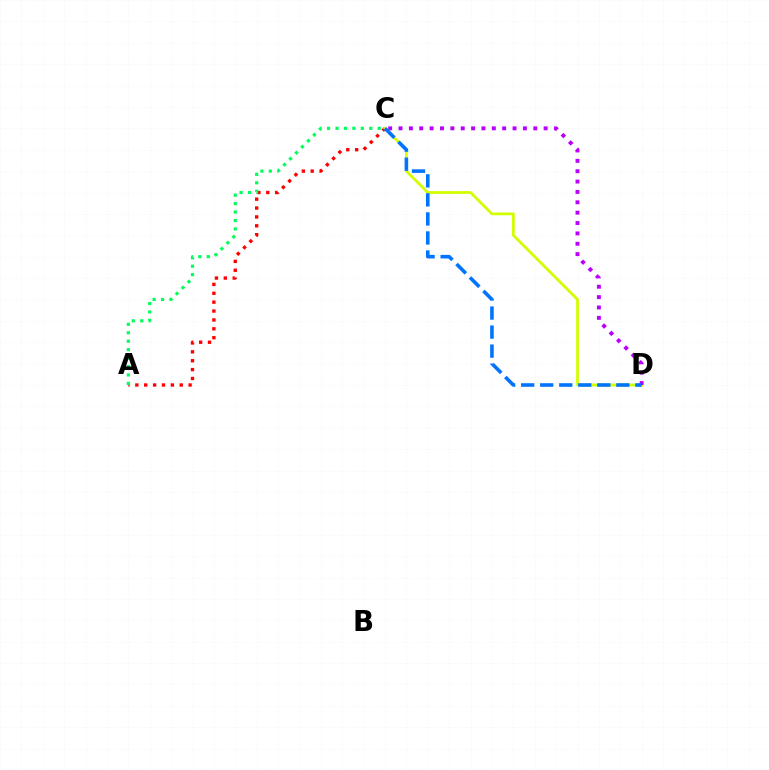{('A', 'C'): [{'color': '#ff0000', 'line_style': 'dotted', 'thickness': 2.41}, {'color': '#00ff5c', 'line_style': 'dotted', 'thickness': 2.29}], ('C', 'D'): [{'color': '#d1ff00', 'line_style': 'solid', 'thickness': 1.99}, {'color': '#b900ff', 'line_style': 'dotted', 'thickness': 2.82}, {'color': '#0074ff', 'line_style': 'dashed', 'thickness': 2.59}]}